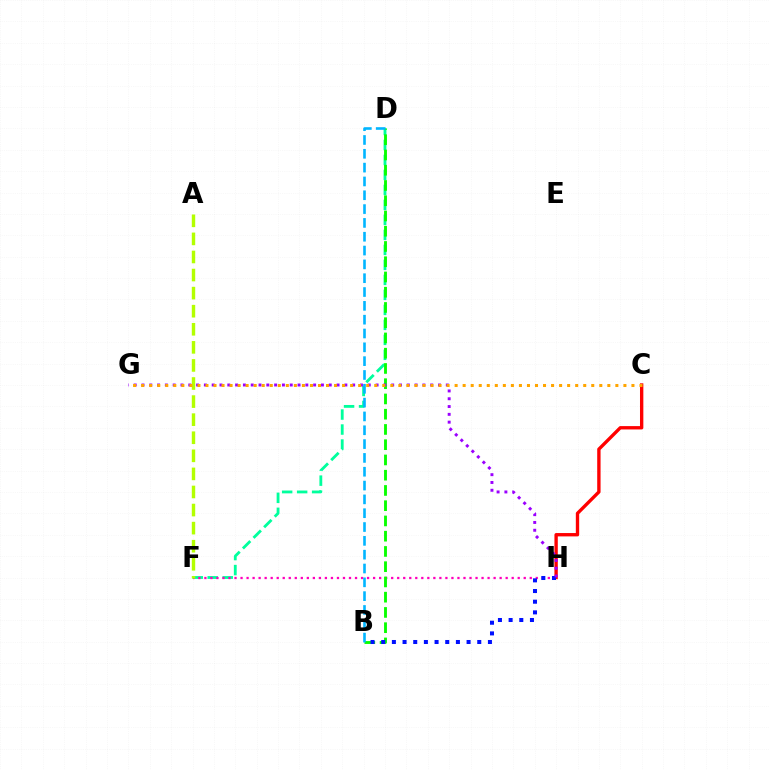{('C', 'H'): [{'color': '#ff0000', 'line_style': 'solid', 'thickness': 2.41}], ('D', 'F'): [{'color': '#00ff9d', 'line_style': 'dashed', 'thickness': 2.04}], ('F', 'H'): [{'color': '#ff00bd', 'line_style': 'dotted', 'thickness': 1.64}], ('B', 'D'): [{'color': '#08ff00', 'line_style': 'dashed', 'thickness': 2.07}, {'color': '#00b5ff', 'line_style': 'dashed', 'thickness': 1.88}], ('B', 'H'): [{'color': '#0010ff', 'line_style': 'dotted', 'thickness': 2.9}], ('G', 'H'): [{'color': '#9b00ff', 'line_style': 'dotted', 'thickness': 2.12}], ('A', 'F'): [{'color': '#b3ff00', 'line_style': 'dashed', 'thickness': 2.46}], ('C', 'G'): [{'color': '#ffa500', 'line_style': 'dotted', 'thickness': 2.18}]}